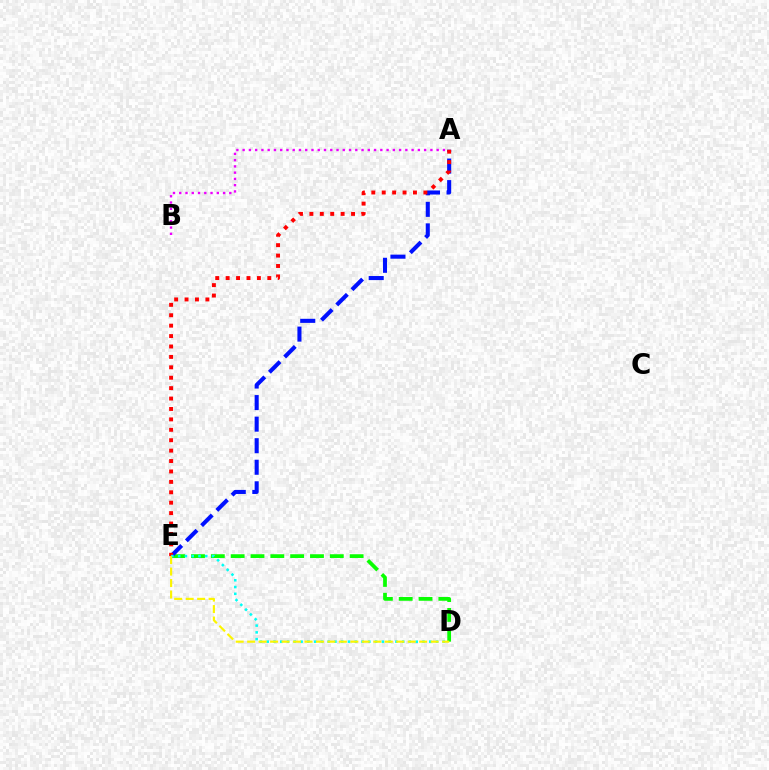{('D', 'E'): [{'color': '#08ff00', 'line_style': 'dashed', 'thickness': 2.69}, {'color': '#00fff6', 'line_style': 'dotted', 'thickness': 1.84}, {'color': '#fcf500', 'line_style': 'dashed', 'thickness': 1.56}], ('A', 'B'): [{'color': '#ee00ff', 'line_style': 'dotted', 'thickness': 1.7}], ('A', 'E'): [{'color': '#0010ff', 'line_style': 'dashed', 'thickness': 2.93}, {'color': '#ff0000', 'line_style': 'dotted', 'thickness': 2.83}]}